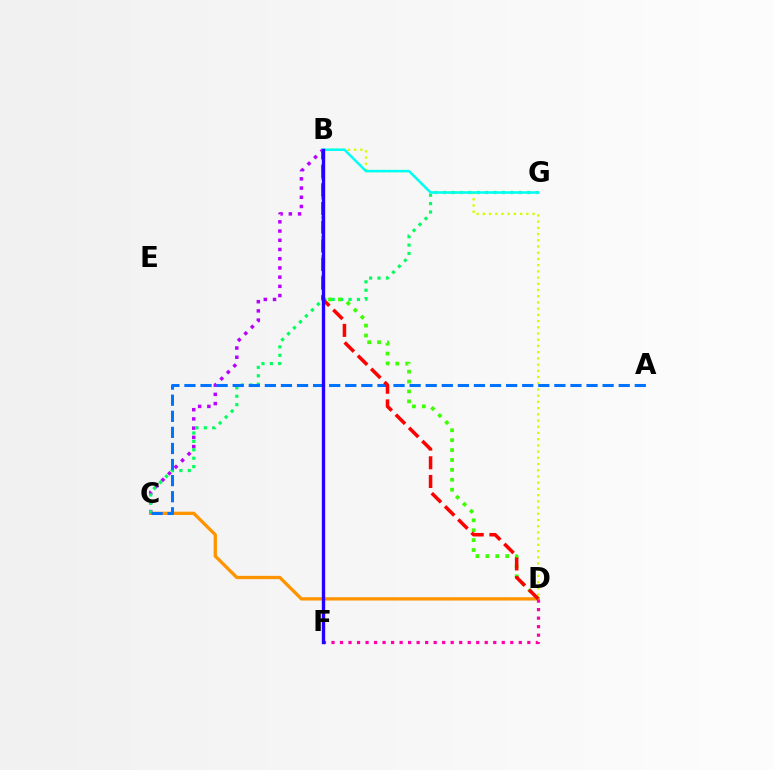{('C', 'D'): [{'color': '#ff9400', 'line_style': 'solid', 'thickness': 2.37}], ('B', 'C'): [{'color': '#b900ff', 'line_style': 'dotted', 'thickness': 2.5}], ('C', 'G'): [{'color': '#00ff5c', 'line_style': 'dotted', 'thickness': 2.28}], ('B', 'D'): [{'color': '#3dff00', 'line_style': 'dotted', 'thickness': 2.69}, {'color': '#d1ff00', 'line_style': 'dotted', 'thickness': 1.69}, {'color': '#ff0000', 'line_style': 'dashed', 'thickness': 2.54}], ('A', 'C'): [{'color': '#0074ff', 'line_style': 'dashed', 'thickness': 2.18}], ('D', 'F'): [{'color': '#ff00ac', 'line_style': 'dotted', 'thickness': 2.31}], ('B', 'G'): [{'color': '#00fff6', 'line_style': 'solid', 'thickness': 1.81}], ('B', 'F'): [{'color': '#2500ff', 'line_style': 'solid', 'thickness': 2.41}]}